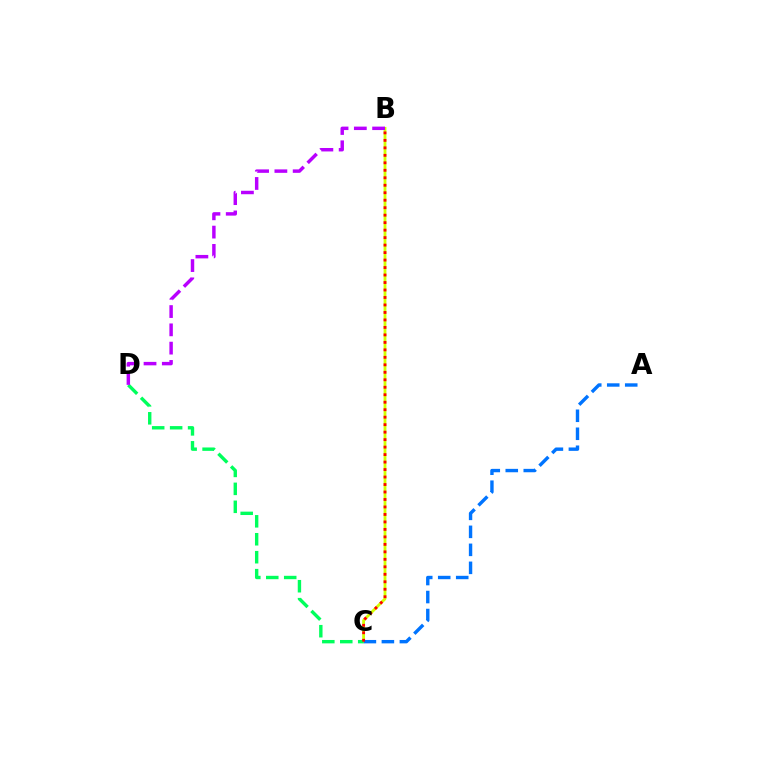{('B', 'C'): [{'color': '#d1ff00', 'line_style': 'solid', 'thickness': 2.04}, {'color': '#ff0000', 'line_style': 'dotted', 'thickness': 2.03}], ('A', 'C'): [{'color': '#0074ff', 'line_style': 'dashed', 'thickness': 2.44}], ('C', 'D'): [{'color': '#00ff5c', 'line_style': 'dashed', 'thickness': 2.44}], ('B', 'D'): [{'color': '#b900ff', 'line_style': 'dashed', 'thickness': 2.48}]}